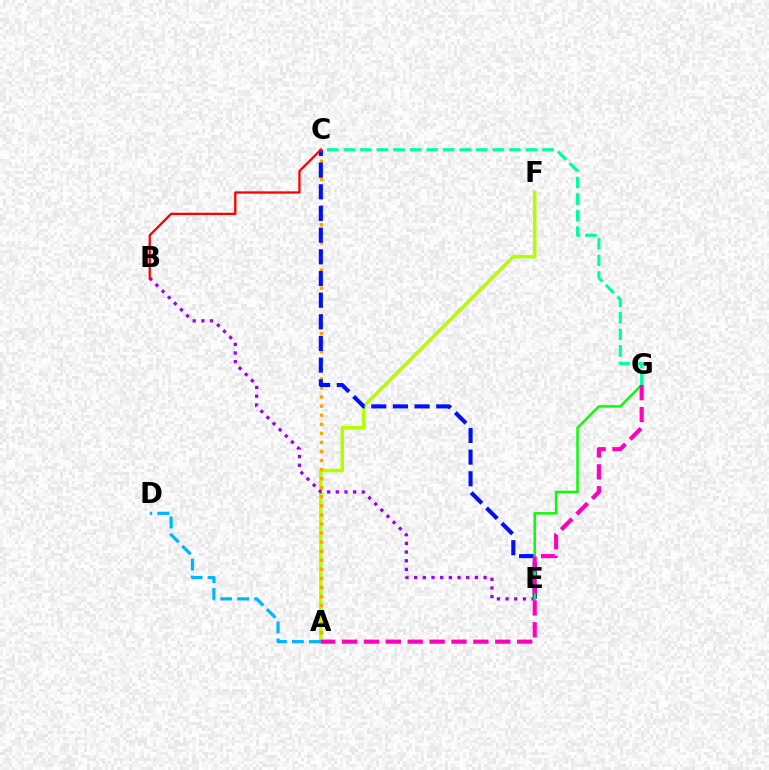{('A', 'F'): [{'color': '#b3ff00', 'line_style': 'solid', 'thickness': 2.54}], ('A', 'C'): [{'color': '#ffa500', 'line_style': 'dotted', 'thickness': 2.46}], ('C', 'E'): [{'color': '#0010ff', 'line_style': 'dashed', 'thickness': 2.94}], ('B', 'E'): [{'color': '#9b00ff', 'line_style': 'dotted', 'thickness': 2.36}], ('E', 'G'): [{'color': '#08ff00', 'line_style': 'solid', 'thickness': 1.78}], ('A', 'D'): [{'color': '#00b5ff', 'line_style': 'dashed', 'thickness': 2.31}], ('C', 'G'): [{'color': '#00ff9d', 'line_style': 'dashed', 'thickness': 2.25}], ('A', 'G'): [{'color': '#ff00bd', 'line_style': 'dashed', 'thickness': 2.97}], ('B', 'C'): [{'color': '#ff0000', 'line_style': 'solid', 'thickness': 1.65}]}